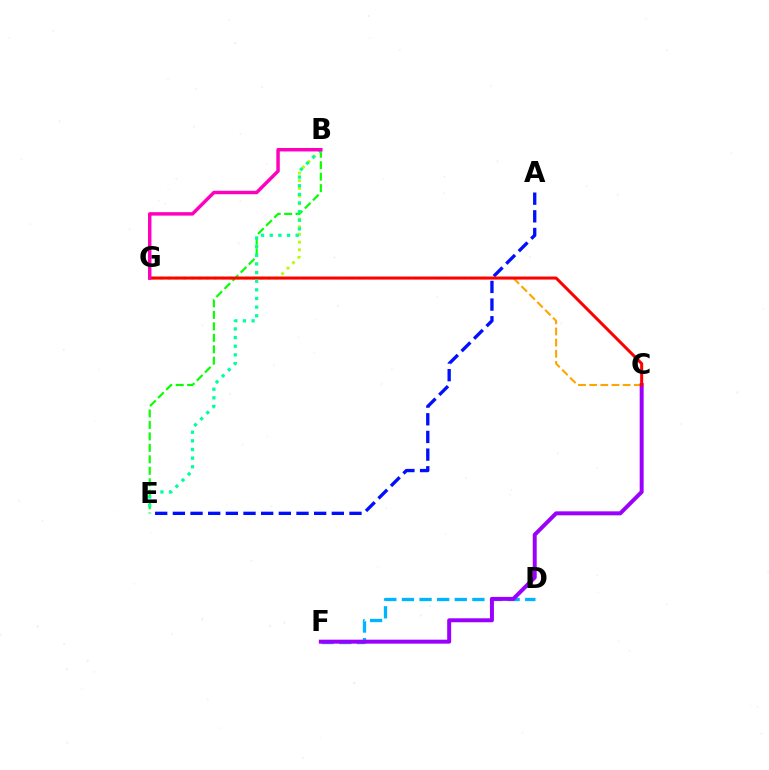{('B', 'E'): [{'color': '#08ff00', 'line_style': 'dashed', 'thickness': 1.56}, {'color': '#00ff9d', 'line_style': 'dotted', 'thickness': 2.35}], ('A', 'E'): [{'color': '#0010ff', 'line_style': 'dashed', 'thickness': 2.4}], ('D', 'F'): [{'color': '#00b5ff', 'line_style': 'dashed', 'thickness': 2.39}], ('C', 'G'): [{'color': '#ffa500', 'line_style': 'dashed', 'thickness': 1.51}, {'color': '#ff0000', 'line_style': 'solid', 'thickness': 2.18}], ('B', 'G'): [{'color': '#b3ff00', 'line_style': 'dotted', 'thickness': 2.09}, {'color': '#ff00bd', 'line_style': 'solid', 'thickness': 2.48}], ('C', 'F'): [{'color': '#9b00ff', 'line_style': 'solid', 'thickness': 2.86}]}